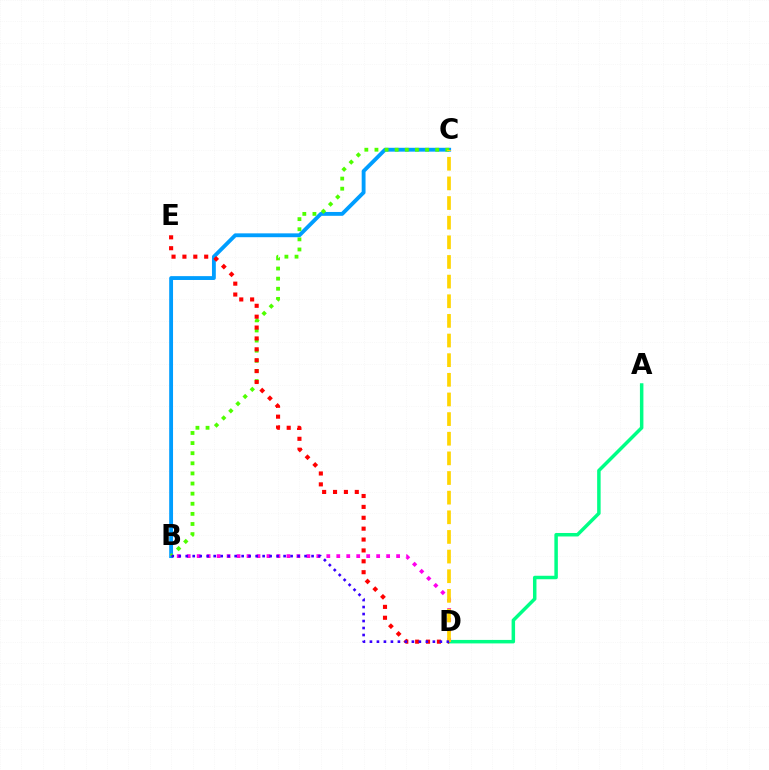{('A', 'D'): [{'color': '#00ff86', 'line_style': 'solid', 'thickness': 2.51}], ('B', 'C'): [{'color': '#009eff', 'line_style': 'solid', 'thickness': 2.77}, {'color': '#4fff00', 'line_style': 'dotted', 'thickness': 2.75}], ('D', 'E'): [{'color': '#ff0000', 'line_style': 'dotted', 'thickness': 2.96}], ('B', 'D'): [{'color': '#ff00ed', 'line_style': 'dotted', 'thickness': 2.71}, {'color': '#3700ff', 'line_style': 'dotted', 'thickness': 1.9}], ('C', 'D'): [{'color': '#ffd500', 'line_style': 'dashed', 'thickness': 2.67}]}